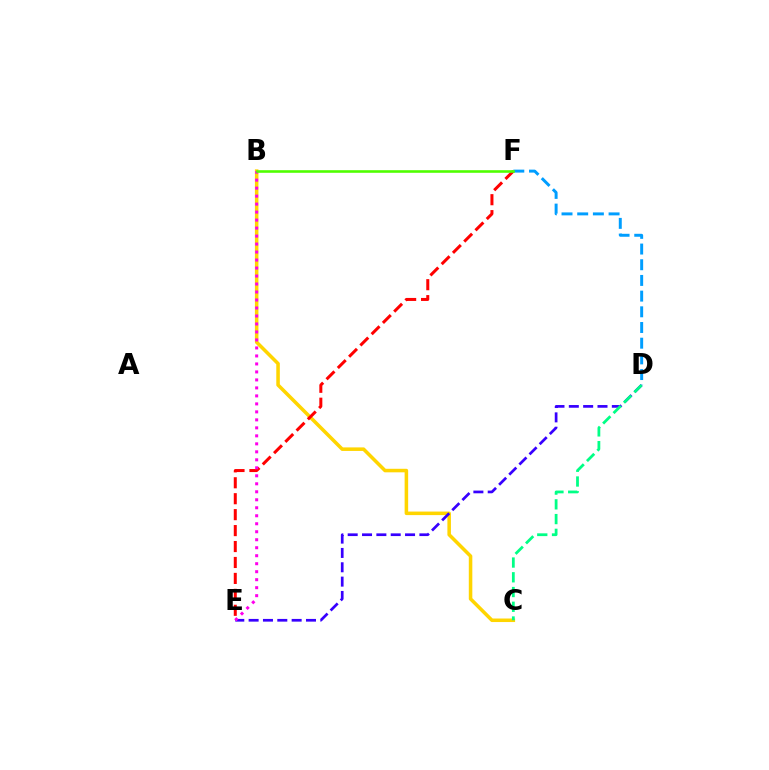{('B', 'C'): [{'color': '#ffd500', 'line_style': 'solid', 'thickness': 2.54}], ('D', 'E'): [{'color': '#3700ff', 'line_style': 'dashed', 'thickness': 1.95}], ('E', 'F'): [{'color': '#ff0000', 'line_style': 'dashed', 'thickness': 2.17}], ('C', 'D'): [{'color': '#00ff86', 'line_style': 'dashed', 'thickness': 2.0}], ('B', 'E'): [{'color': '#ff00ed', 'line_style': 'dotted', 'thickness': 2.17}], ('D', 'F'): [{'color': '#009eff', 'line_style': 'dashed', 'thickness': 2.13}], ('B', 'F'): [{'color': '#4fff00', 'line_style': 'solid', 'thickness': 1.87}]}